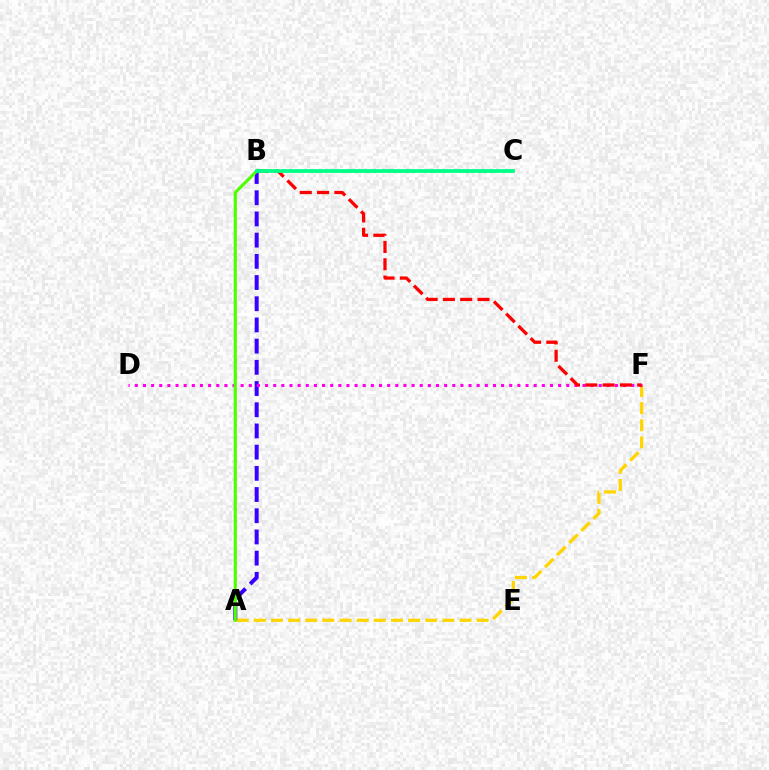{('A', 'F'): [{'color': '#ffd500', 'line_style': 'dashed', 'thickness': 2.33}], ('A', 'B'): [{'color': '#3700ff', 'line_style': 'dashed', 'thickness': 2.88}, {'color': '#4fff00', 'line_style': 'solid', 'thickness': 2.26}], ('B', 'C'): [{'color': '#009eff', 'line_style': 'dotted', 'thickness': 1.77}, {'color': '#00ff86', 'line_style': 'solid', 'thickness': 2.7}], ('D', 'F'): [{'color': '#ff00ed', 'line_style': 'dotted', 'thickness': 2.21}], ('B', 'F'): [{'color': '#ff0000', 'line_style': 'dashed', 'thickness': 2.35}]}